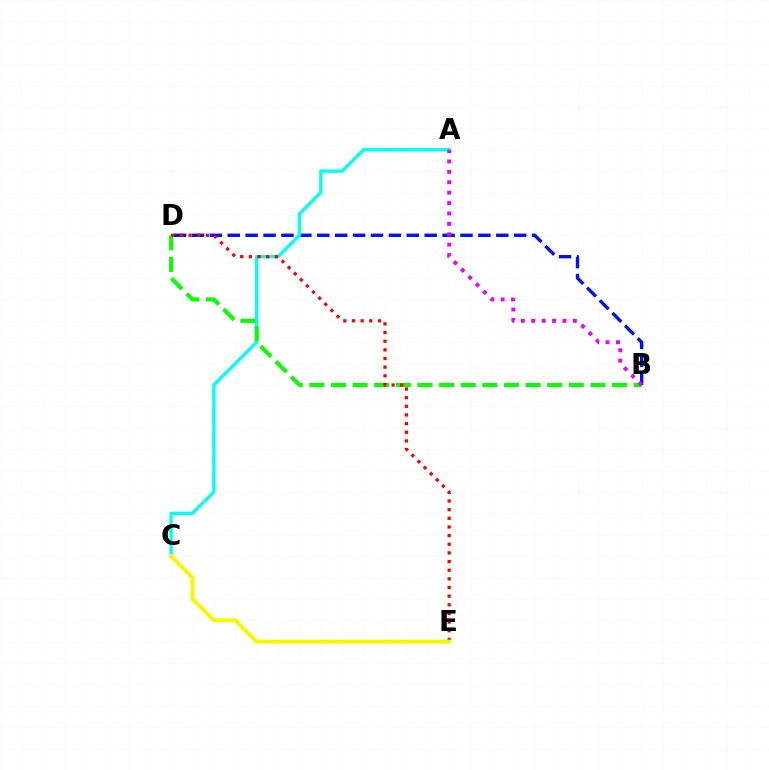{('B', 'D'): [{'color': '#0010ff', 'line_style': 'dashed', 'thickness': 2.43}, {'color': '#08ff00', 'line_style': 'dashed', 'thickness': 2.94}], ('A', 'C'): [{'color': '#00fff6', 'line_style': 'solid', 'thickness': 2.4}], ('D', 'E'): [{'color': '#ff0000', 'line_style': 'dotted', 'thickness': 2.35}], ('A', 'B'): [{'color': '#ee00ff', 'line_style': 'dotted', 'thickness': 2.83}], ('C', 'E'): [{'color': '#fcf500', 'line_style': 'solid', 'thickness': 2.85}]}